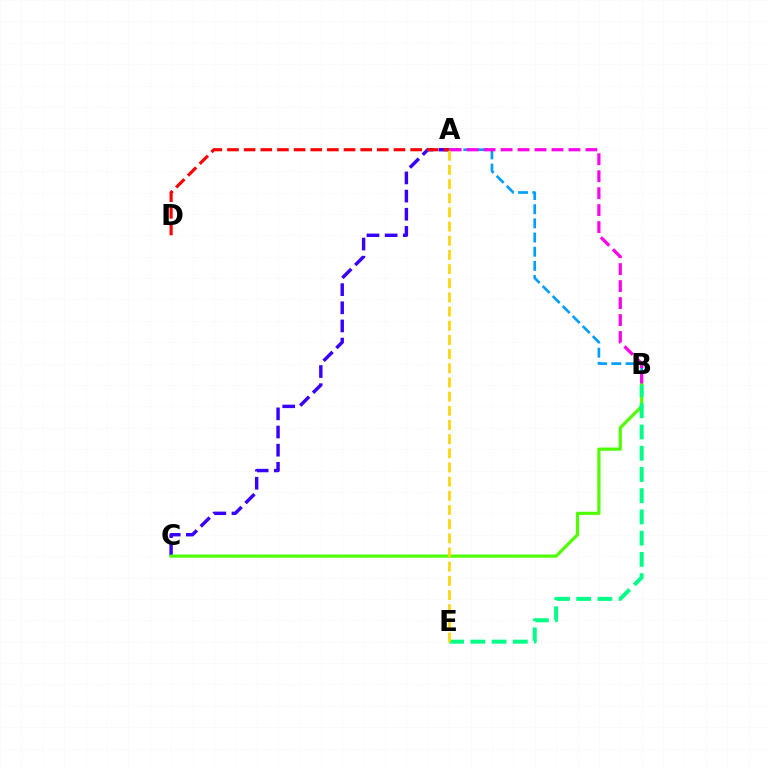{('A', 'B'): [{'color': '#009eff', 'line_style': 'dashed', 'thickness': 1.93}, {'color': '#ff00ed', 'line_style': 'dashed', 'thickness': 2.31}], ('A', 'C'): [{'color': '#3700ff', 'line_style': 'dashed', 'thickness': 2.47}], ('B', 'C'): [{'color': '#4fff00', 'line_style': 'solid', 'thickness': 2.29}], ('A', 'D'): [{'color': '#ff0000', 'line_style': 'dashed', 'thickness': 2.26}], ('B', 'E'): [{'color': '#00ff86', 'line_style': 'dashed', 'thickness': 2.88}], ('A', 'E'): [{'color': '#ffd500', 'line_style': 'dashed', 'thickness': 1.93}]}